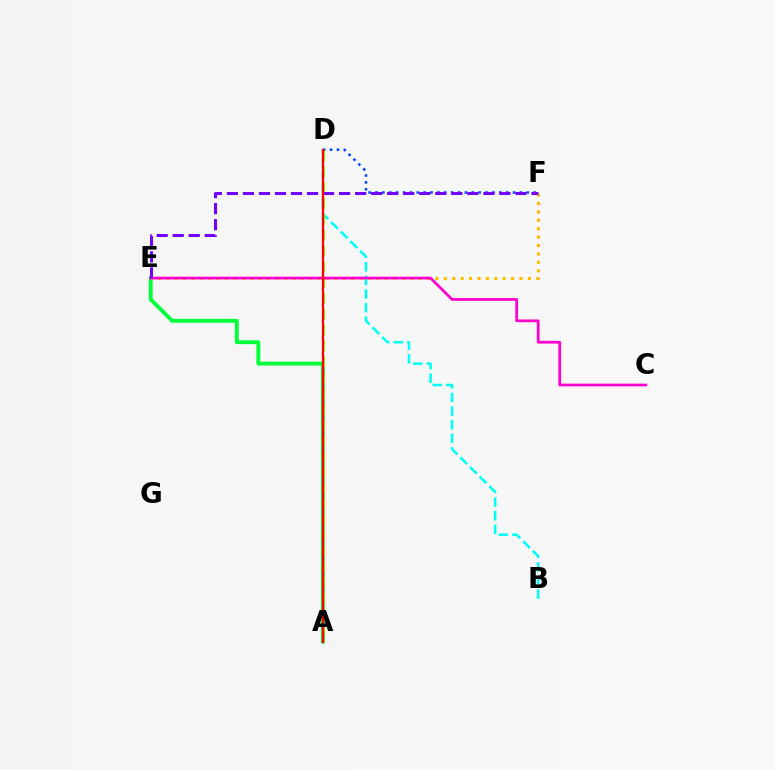{('B', 'D'): [{'color': '#00fff6', 'line_style': 'dashed', 'thickness': 1.85}], ('A', 'E'): [{'color': '#00ff39', 'line_style': 'solid', 'thickness': 2.78}], ('E', 'F'): [{'color': '#ffbd00', 'line_style': 'dotted', 'thickness': 2.28}, {'color': '#7200ff', 'line_style': 'dashed', 'thickness': 2.18}], ('D', 'F'): [{'color': '#004bff', 'line_style': 'dotted', 'thickness': 1.87}], ('A', 'D'): [{'color': '#84ff00', 'line_style': 'dashed', 'thickness': 2.15}, {'color': '#ff0000', 'line_style': 'solid', 'thickness': 1.65}], ('C', 'E'): [{'color': '#ff00cf', 'line_style': 'solid', 'thickness': 1.98}]}